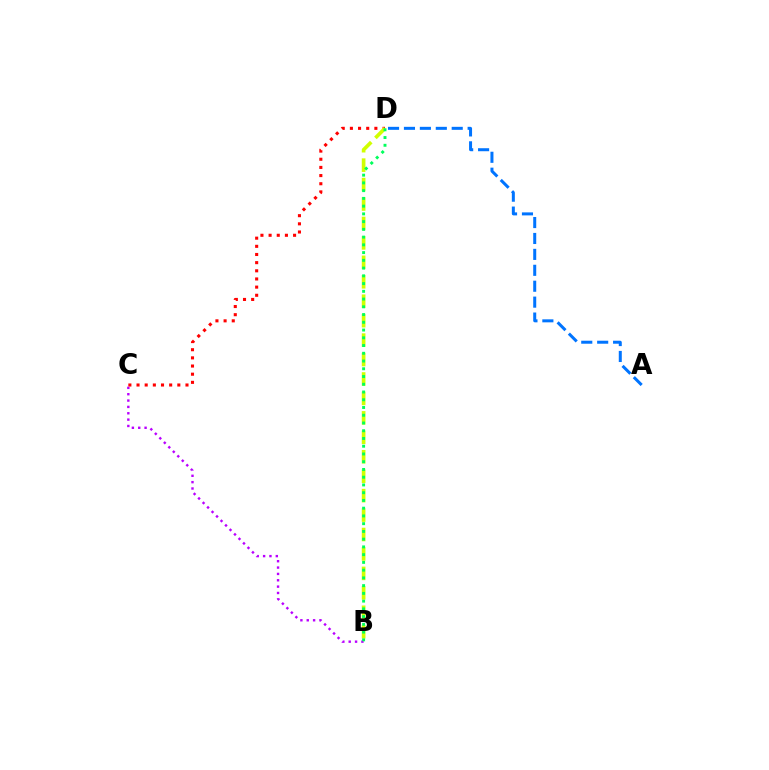{('B', 'C'): [{'color': '#b900ff', 'line_style': 'dotted', 'thickness': 1.73}], ('A', 'D'): [{'color': '#0074ff', 'line_style': 'dashed', 'thickness': 2.16}], ('C', 'D'): [{'color': '#ff0000', 'line_style': 'dotted', 'thickness': 2.22}], ('B', 'D'): [{'color': '#d1ff00', 'line_style': 'dashed', 'thickness': 2.64}, {'color': '#00ff5c', 'line_style': 'dotted', 'thickness': 2.1}]}